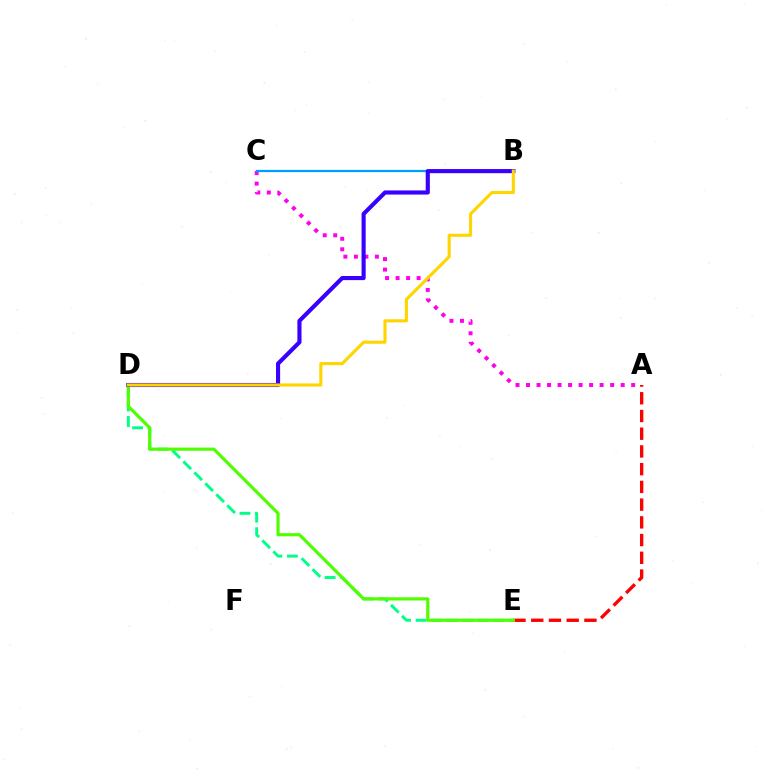{('D', 'E'): [{'color': '#00ff86', 'line_style': 'dashed', 'thickness': 2.11}, {'color': '#4fff00', 'line_style': 'solid', 'thickness': 2.28}], ('A', 'E'): [{'color': '#ff0000', 'line_style': 'dashed', 'thickness': 2.41}], ('A', 'C'): [{'color': '#ff00ed', 'line_style': 'dotted', 'thickness': 2.86}], ('B', 'C'): [{'color': '#009eff', 'line_style': 'solid', 'thickness': 1.63}], ('B', 'D'): [{'color': '#3700ff', 'line_style': 'solid', 'thickness': 2.97}, {'color': '#ffd500', 'line_style': 'solid', 'thickness': 2.23}]}